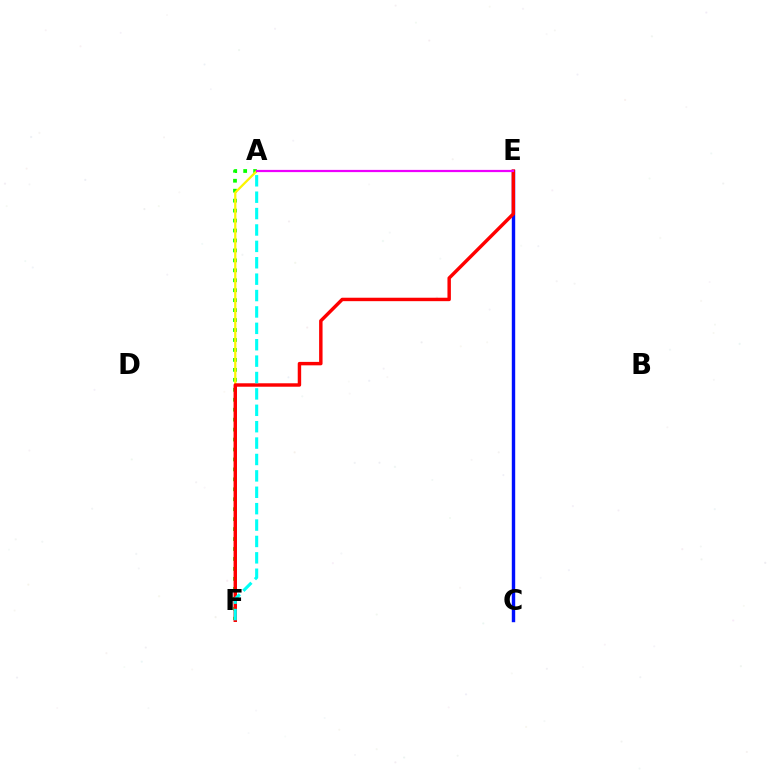{('A', 'F'): [{'color': '#08ff00', 'line_style': 'dotted', 'thickness': 2.7}, {'color': '#fcf500', 'line_style': 'solid', 'thickness': 1.63}, {'color': '#00fff6', 'line_style': 'dashed', 'thickness': 2.23}], ('C', 'E'): [{'color': '#0010ff', 'line_style': 'solid', 'thickness': 2.45}], ('E', 'F'): [{'color': '#ff0000', 'line_style': 'solid', 'thickness': 2.48}], ('A', 'E'): [{'color': '#ee00ff', 'line_style': 'solid', 'thickness': 1.6}]}